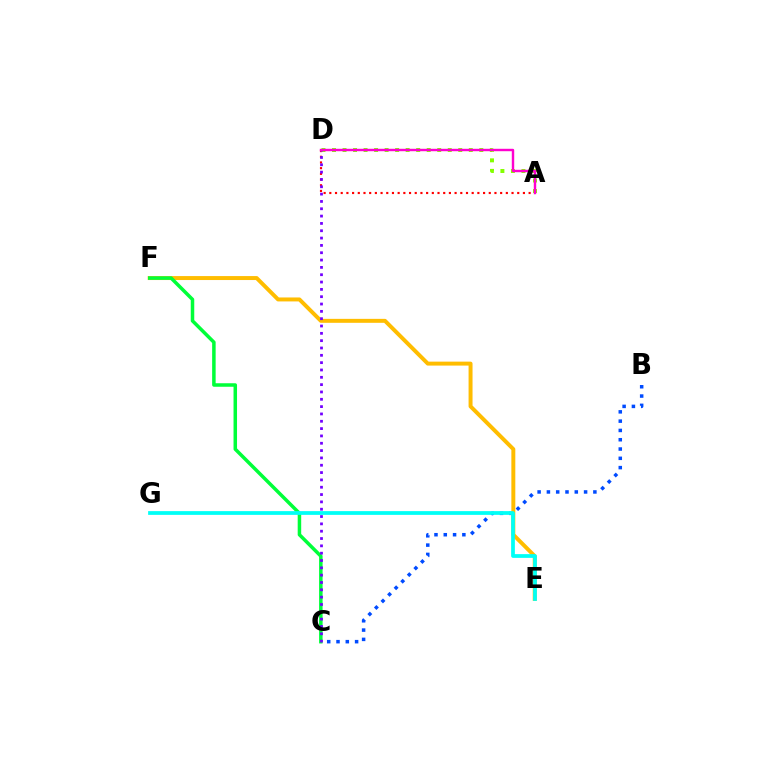{('A', 'D'): [{'color': '#ff0000', 'line_style': 'dotted', 'thickness': 1.55}, {'color': '#84ff00', 'line_style': 'dotted', 'thickness': 2.86}, {'color': '#ff00cf', 'line_style': 'solid', 'thickness': 1.75}], ('B', 'C'): [{'color': '#004bff', 'line_style': 'dotted', 'thickness': 2.53}], ('E', 'F'): [{'color': '#ffbd00', 'line_style': 'solid', 'thickness': 2.85}], ('C', 'F'): [{'color': '#00ff39', 'line_style': 'solid', 'thickness': 2.52}], ('E', 'G'): [{'color': '#00fff6', 'line_style': 'solid', 'thickness': 2.69}], ('C', 'D'): [{'color': '#7200ff', 'line_style': 'dotted', 'thickness': 1.99}]}